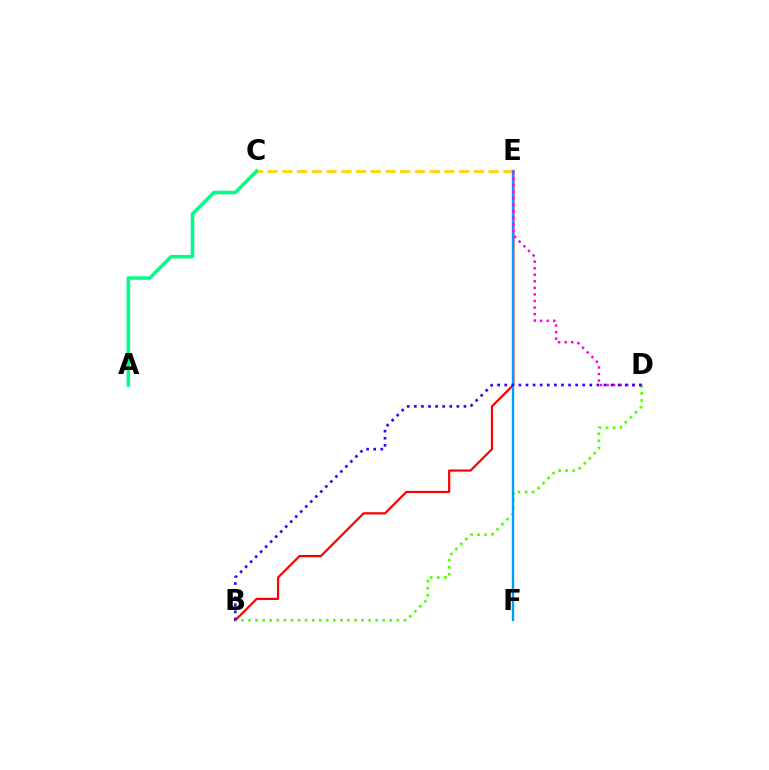{('B', 'E'): [{'color': '#ff0000', 'line_style': 'solid', 'thickness': 1.59}], ('C', 'E'): [{'color': '#ffd500', 'line_style': 'dashed', 'thickness': 2.0}], ('B', 'D'): [{'color': '#4fff00', 'line_style': 'dotted', 'thickness': 1.92}, {'color': '#3700ff', 'line_style': 'dotted', 'thickness': 1.93}], ('E', 'F'): [{'color': '#009eff', 'line_style': 'solid', 'thickness': 1.71}], ('D', 'E'): [{'color': '#ff00ed', 'line_style': 'dotted', 'thickness': 1.78}], ('A', 'C'): [{'color': '#00ff86', 'line_style': 'solid', 'thickness': 2.55}]}